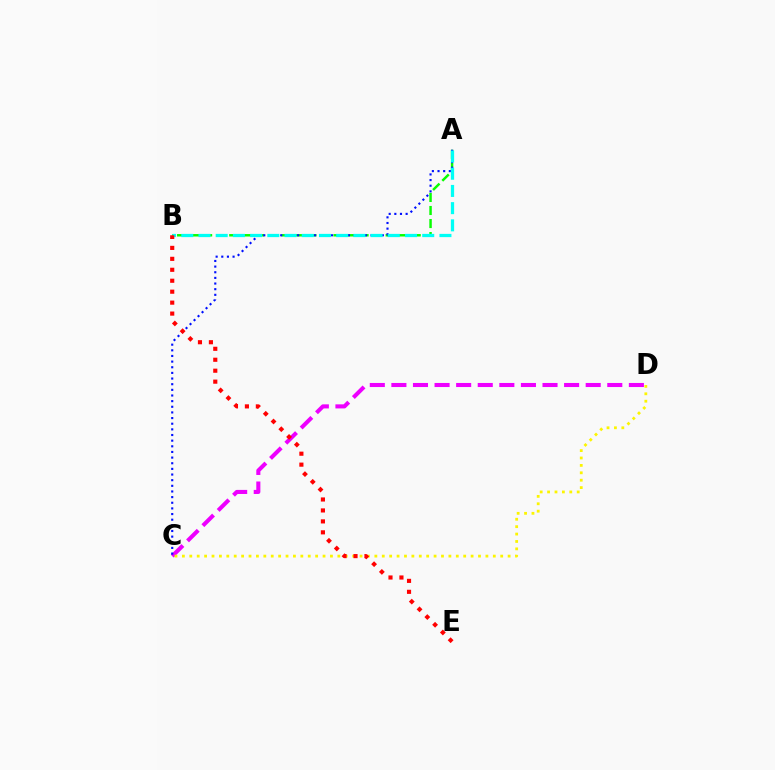{('C', 'D'): [{'color': '#ee00ff', 'line_style': 'dashed', 'thickness': 2.93}, {'color': '#fcf500', 'line_style': 'dotted', 'thickness': 2.01}], ('A', 'B'): [{'color': '#08ff00', 'line_style': 'dashed', 'thickness': 1.77}, {'color': '#00fff6', 'line_style': 'dashed', 'thickness': 2.34}], ('A', 'C'): [{'color': '#0010ff', 'line_style': 'dotted', 'thickness': 1.53}], ('B', 'E'): [{'color': '#ff0000', 'line_style': 'dotted', 'thickness': 2.98}]}